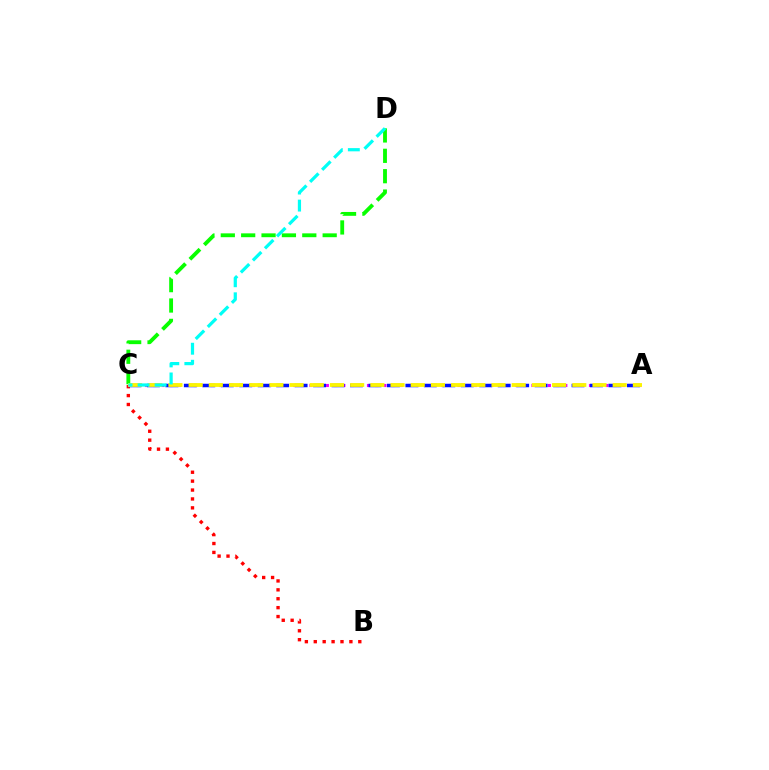{('A', 'C'): [{'color': '#ee00ff', 'line_style': 'dotted', 'thickness': 2.23}, {'color': '#0010ff', 'line_style': 'dashed', 'thickness': 2.51}, {'color': '#fcf500', 'line_style': 'dashed', 'thickness': 2.74}], ('B', 'C'): [{'color': '#ff0000', 'line_style': 'dotted', 'thickness': 2.42}], ('C', 'D'): [{'color': '#08ff00', 'line_style': 'dashed', 'thickness': 2.77}, {'color': '#00fff6', 'line_style': 'dashed', 'thickness': 2.31}]}